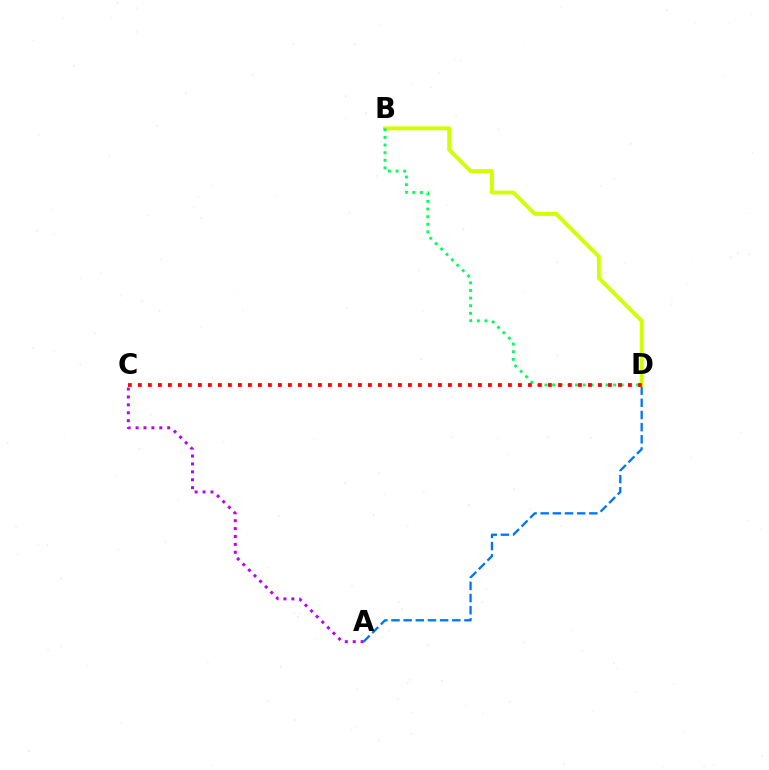{('A', 'D'): [{'color': '#0074ff', 'line_style': 'dashed', 'thickness': 1.65}], ('B', 'D'): [{'color': '#d1ff00', 'line_style': 'solid', 'thickness': 2.79}, {'color': '#00ff5c', 'line_style': 'dotted', 'thickness': 2.07}], ('C', 'D'): [{'color': '#ff0000', 'line_style': 'dotted', 'thickness': 2.72}], ('A', 'C'): [{'color': '#b900ff', 'line_style': 'dotted', 'thickness': 2.15}]}